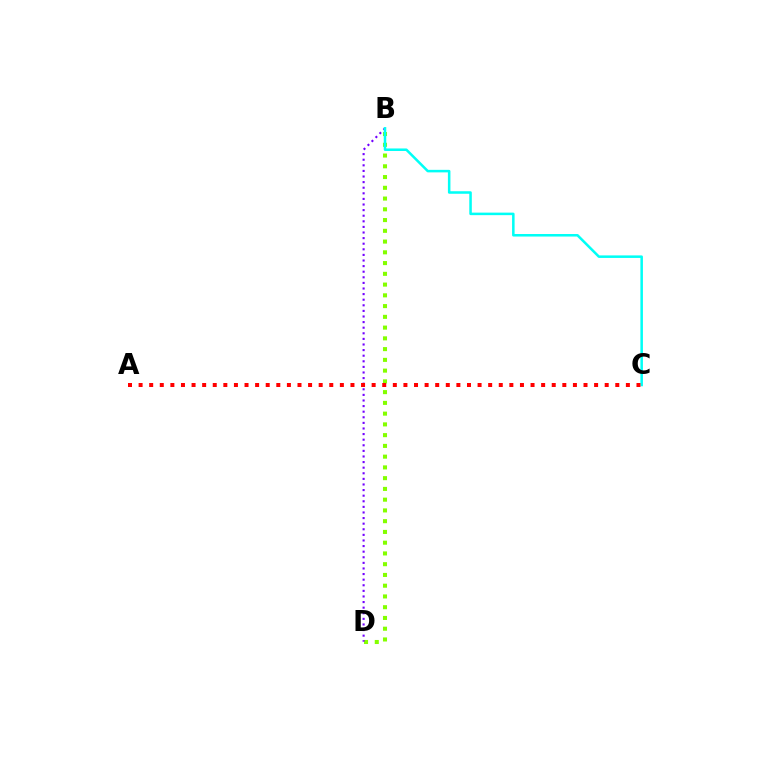{('B', 'D'): [{'color': '#84ff00', 'line_style': 'dotted', 'thickness': 2.92}, {'color': '#7200ff', 'line_style': 'dotted', 'thickness': 1.52}], ('B', 'C'): [{'color': '#00fff6', 'line_style': 'solid', 'thickness': 1.82}], ('A', 'C'): [{'color': '#ff0000', 'line_style': 'dotted', 'thickness': 2.88}]}